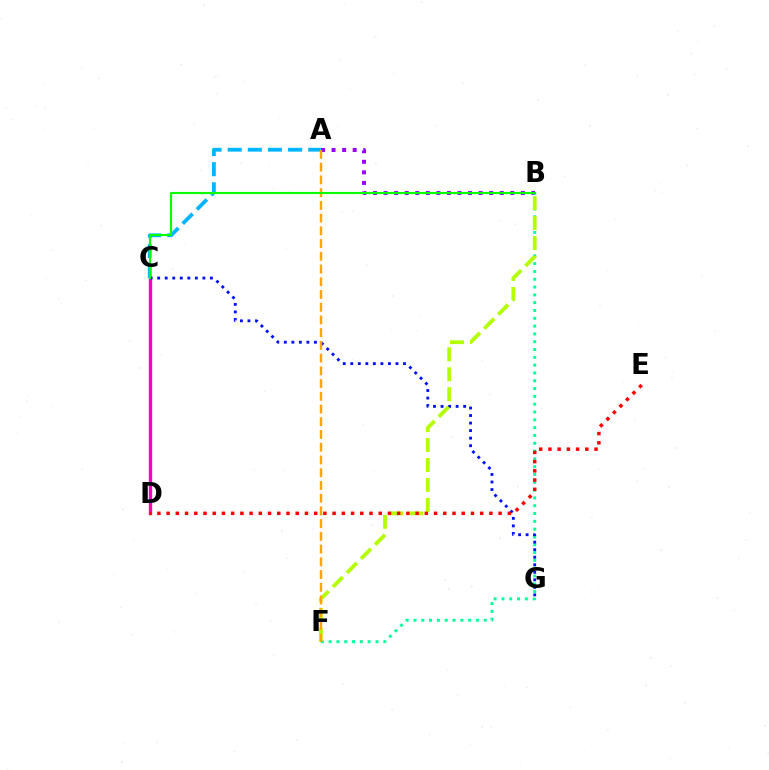{('A', 'B'): [{'color': '#9b00ff', 'line_style': 'dotted', 'thickness': 2.87}], ('C', 'D'): [{'color': '#ff00bd', 'line_style': 'solid', 'thickness': 2.4}], ('B', 'F'): [{'color': '#00ff9d', 'line_style': 'dotted', 'thickness': 2.12}, {'color': '#b3ff00', 'line_style': 'dashed', 'thickness': 2.71}], ('A', 'C'): [{'color': '#00b5ff', 'line_style': 'dashed', 'thickness': 2.74}], ('C', 'G'): [{'color': '#0010ff', 'line_style': 'dotted', 'thickness': 2.05}], ('A', 'F'): [{'color': '#ffa500', 'line_style': 'dashed', 'thickness': 1.73}], ('B', 'C'): [{'color': '#08ff00', 'line_style': 'solid', 'thickness': 1.52}], ('D', 'E'): [{'color': '#ff0000', 'line_style': 'dotted', 'thickness': 2.51}]}